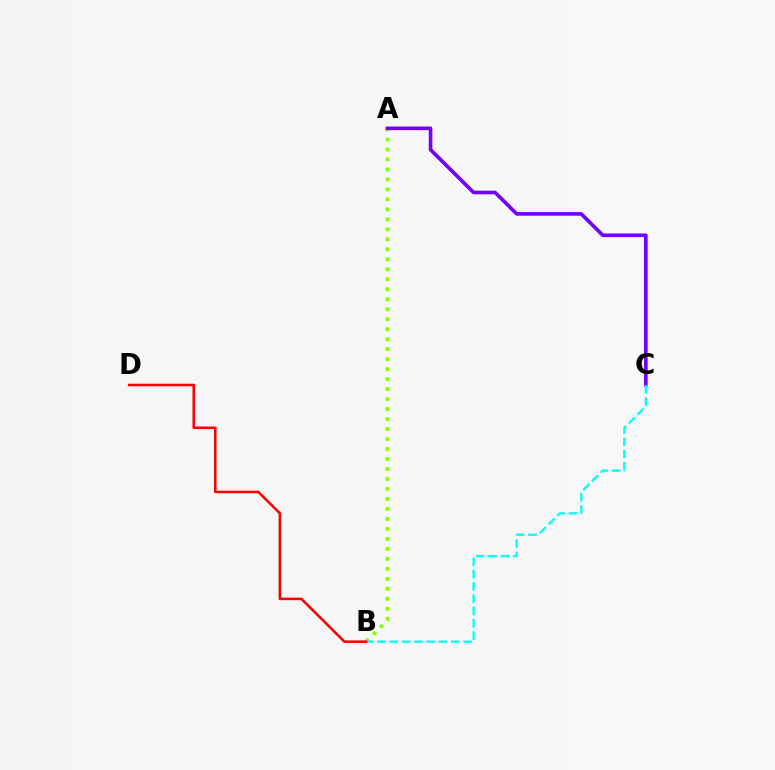{('A', 'B'): [{'color': '#84ff00', 'line_style': 'dotted', 'thickness': 2.71}], ('A', 'C'): [{'color': '#7200ff', 'line_style': 'solid', 'thickness': 2.61}], ('B', 'C'): [{'color': '#00fff6', 'line_style': 'dashed', 'thickness': 1.67}], ('B', 'D'): [{'color': '#ff0000', 'line_style': 'solid', 'thickness': 1.83}]}